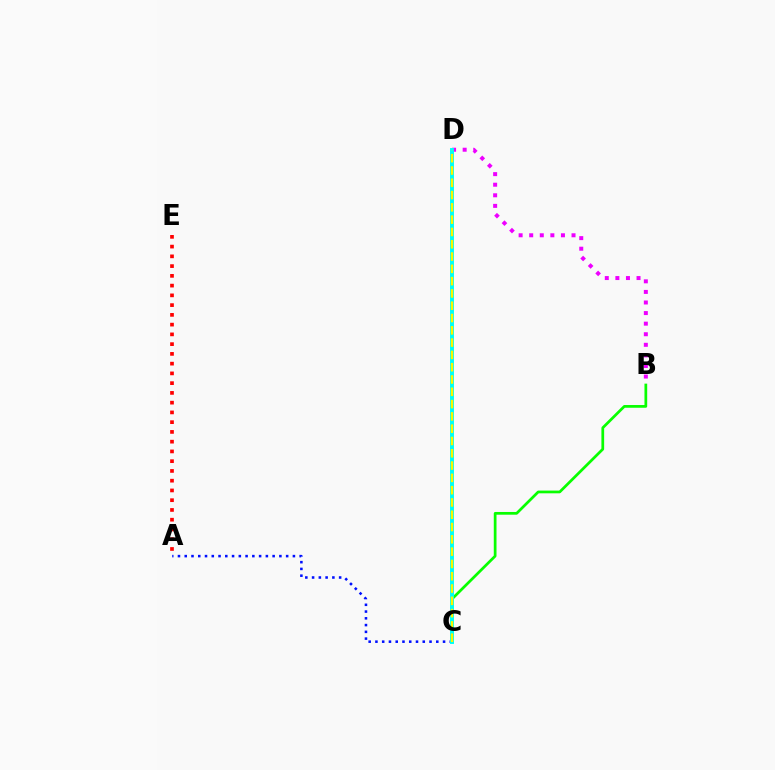{('A', 'C'): [{'color': '#0010ff', 'line_style': 'dotted', 'thickness': 1.84}], ('B', 'C'): [{'color': '#08ff00', 'line_style': 'solid', 'thickness': 1.97}], ('B', 'D'): [{'color': '#ee00ff', 'line_style': 'dotted', 'thickness': 2.87}], ('A', 'E'): [{'color': '#ff0000', 'line_style': 'dotted', 'thickness': 2.65}], ('C', 'D'): [{'color': '#00fff6', 'line_style': 'solid', 'thickness': 2.82}, {'color': '#fcf500', 'line_style': 'dashed', 'thickness': 1.67}]}